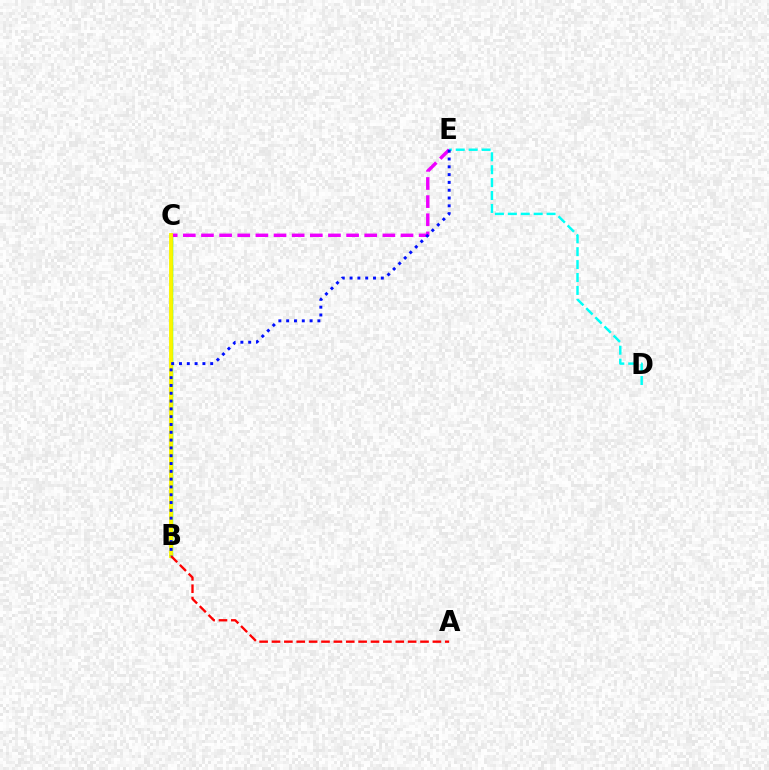{('B', 'C'): [{'color': '#08ff00', 'line_style': 'solid', 'thickness': 2.44}, {'color': '#fcf500', 'line_style': 'solid', 'thickness': 2.77}], ('D', 'E'): [{'color': '#00fff6', 'line_style': 'dashed', 'thickness': 1.75}], ('C', 'E'): [{'color': '#ee00ff', 'line_style': 'dashed', 'thickness': 2.46}], ('A', 'B'): [{'color': '#ff0000', 'line_style': 'dashed', 'thickness': 1.68}], ('B', 'E'): [{'color': '#0010ff', 'line_style': 'dotted', 'thickness': 2.12}]}